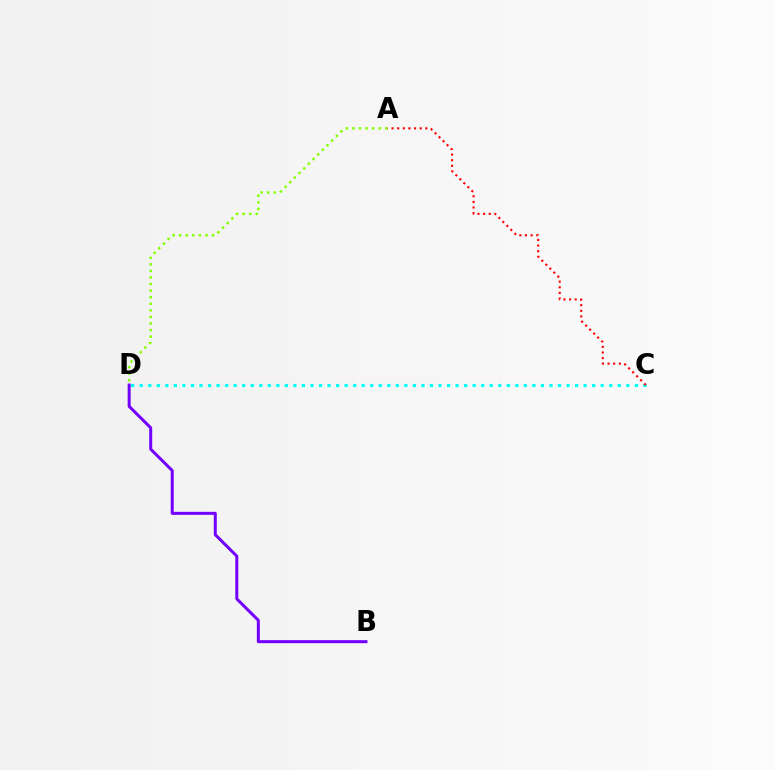{('A', 'D'): [{'color': '#84ff00', 'line_style': 'dotted', 'thickness': 1.78}], ('C', 'D'): [{'color': '#00fff6', 'line_style': 'dotted', 'thickness': 2.32}], ('B', 'D'): [{'color': '#7200ff', 'line_style': 'solid', 'thickness': 2.16}], ('A', 'C'): [{'color': '#ff0000', 'line_style': 'dotted', 'thickness': 1.53}]}